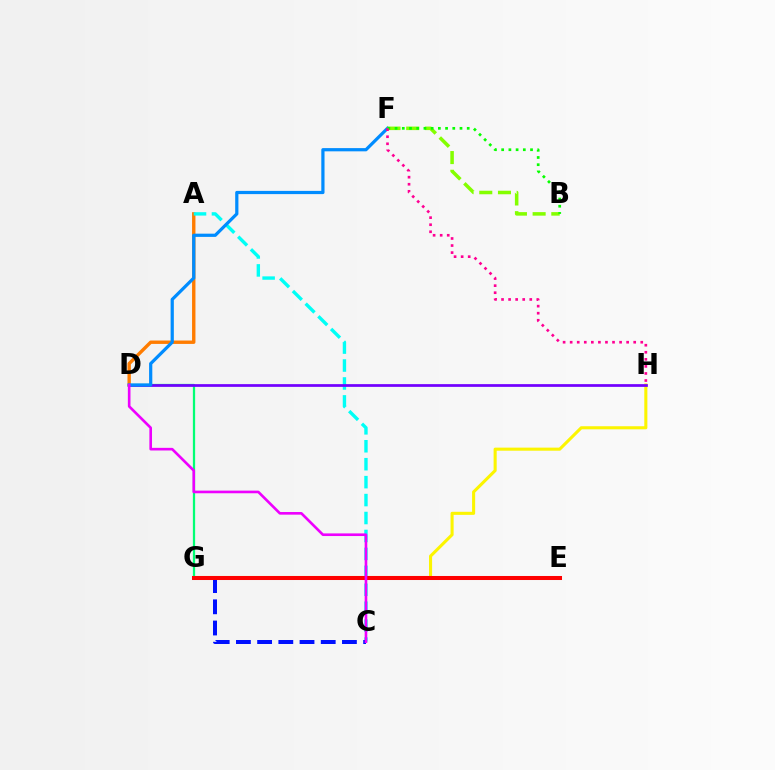{('A', 'D'): [{'color': '#ff7c00', 'line_style': 'solid', 'thickness': 2.44}], ('G', 'H'): [{'color': '#fcf500', 'line_style': 'solid', 'thickness': 2.21}], ('A', 'C'): [{'color': '#00fff6', 'line_style': 'dashed', 'thickness': 2.44}], ('D', 'G'): [{'color': '#00ff74', 'line_style': 'solid', 'thickness': 1.63}], ('D', 'H'): [{'color': '#7200ff', 'line_style': 'solid', 'thickness': 1.97}], ('C', 'G'): [{'color': '#0010ff', 'line_style': 'dashed', 'thickness': 2.88}], ('D', 'F'): [{'color': '#008cff', 'line_style': 'solid', 'thickness': 2.32}], ('B', 'F'): [{'color': '#84ff00', 'line_style': 'dashed', 'thickness': 2.54}, {'color': '#08ff00', 'line_style': 'dotted', 'thickness': 1.96}], ('E', 'G'): [{'color': '#ff0000', 'line_style': 'solid', 'thickness': 2.9}], ('F', 'H'): [{'color': '#ff0094', 'line_style': 'dotted', 'thickness': 1.92}], ('C', 'D'): [{'color': '#ee00ff', 'line_style': 'solid', 'thickness': 1.9}]}